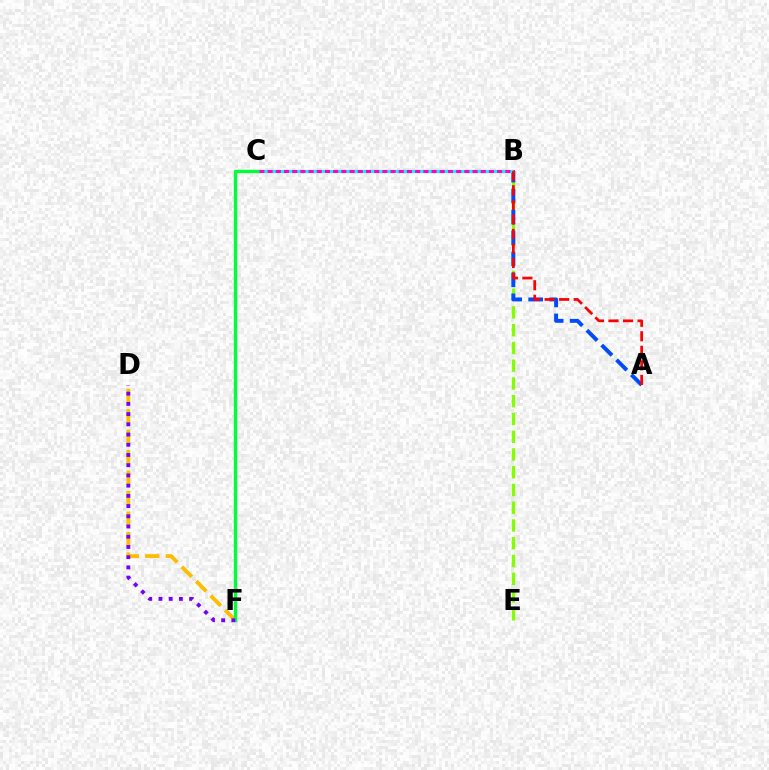{('B', 'E'): [{'color': '#84ff00', 'line_style': 'dashed', 'thickness': 2.41}], ('A', 'B'): [{'color': '#004bff', 'line_style': 'dashed', 'thickness': 2.85}, {'color': '#ff0000', 'line_style': 'dashed', 'thickness': 1.98}], ('D', 'F'): [{'color': '#ffbd00', 'line_style': 'dashed', 'thickness': 2.78}, {'color': '#7200ff', 'line_style': 'dotted', 'thickness': 2.78}], ('B', 'C'): [{'color': '#ff00cf', 'line_style': 'solid', 'thickness': 2.23}, {'color': '#00fff6', 'line_style': 'dotted', 'thickness': 2.23}], ('C', 'F'): [{'color': '#00ff39', 'line_style': 'solid', 'thickness': 2.42}]}